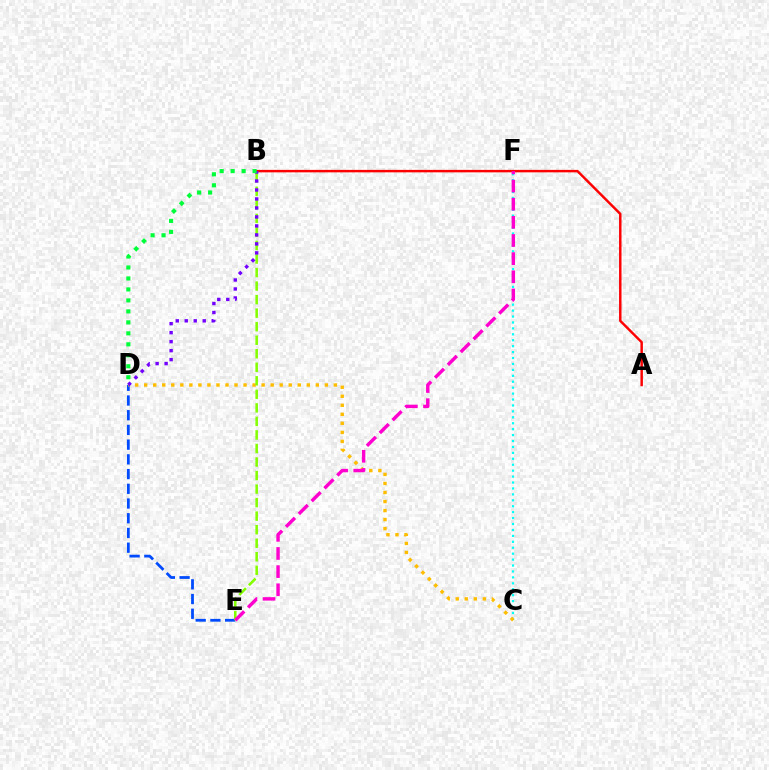{('A', 'B'): [{'color': '#ff0000', 'line_style': 'solid', 'thickness': 1.77}], ('D', 'E'): [{'color': '#004bff', 'line_style': 'dashed', 'thickness': 2.0}], ('C', 'F'): [{'color': '#00fff6', 'line_style': 'dotted', 'thickness': 1.61}], ('C', 'D'): [{'color': '#ffbd00', 'line_style': 'dotted', 'thickness': 2.45}], ('B', 'E'): [{'color': '#84ff00', 'line_style': 'dashed', 'thickness': 1.84}], ('B', 'D'): [{'color': '#7200ff', 'line_style': 'dotted', 'thickness': 2.44}, {'color': '#00ff39', 'line_style': 'dotted', 'thickness': 2.98}], ('E', 'F'): [{'color': '#ff00cf', 'line_style': 'dashed', 'thickness': 2.46}]}